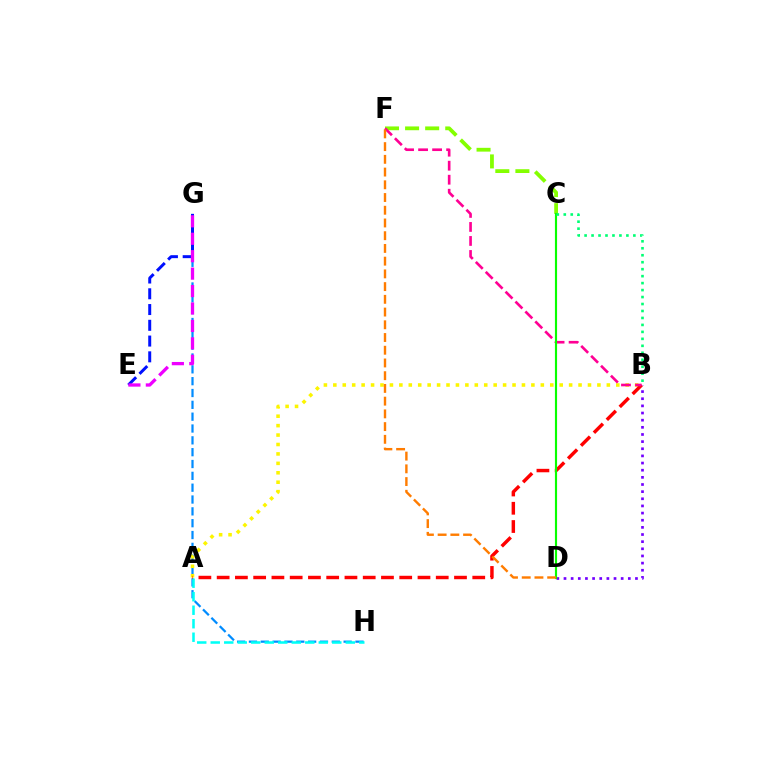{('G', 'H'): [{'color': '#008cff', 'line_style': 'dashed', 'thickness': 1.61}], ('C', 'F'): [{'color': '#84ff00', 'line_style': 'dashed', 'thickness': 2.73}], ('B', 'D'): [{'color': '#7200ff', 'line_style': 'dotted', 'thickness': 1.94}], ('A', 'H'): [{'color': '#00fff6', 'line_style': 'dashed', 'thickness': 1.83}], ('E', 'G'): [{'color': '#0010ff', 'line_style': 'dashed', 'thickness': 2.14}, {'color': '#ee00ff', 'line_style': 'dashed', 'thickness': 2.37}], ('A', 'B'): [{'color': '#fcf500', 'line_style': 'dotted', 'thickness': 2.56}, {'color': '#ff0000', 'line_style': 'dashed', 'thickness': 2.48}], ('B', 'F'): [{'color': '#ff0094', 'line_style': 'dashed', 'thickness': 1.9}], ('C', 'D'): [{'color': '#08ff00', 'line_style': 'solid', 'thickness': 1.55}], ('B', 'C'): [{'color': '#00ff74', 'line_style': 'dotted', 'thickness': 1.89}], ('D', 'F'): [{'color': '#ff7c00', 'line_style': 'dashed', 'thickness': 1.73}]}